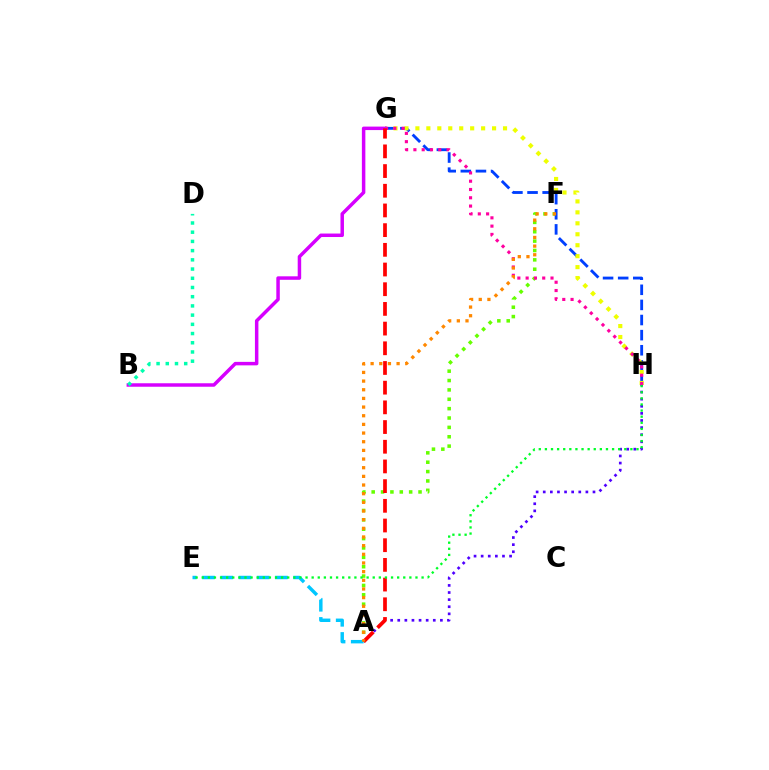{('A', 'F'): [{'color': '#66ff00', 'line_style': 'dotted', 'thickness': 2.55}, {'color': '#ff8800', 'line_style': 'dotted', 'thickness': 2.35}], ('A', 'H'): [{'color': '#4f00ff', 'line_style': 'dotted', 'thickness': 1.93}], ('G', 'H'): [{'color': '#003fff', 'line_style': 'dashed', 'thickness': 2.05}, {'color': '#eeff00', 'line_style': 'dotted', 'thickness': 2.98}, {'color': '#ff00a0', 'line_style': 'dotted', 'thickness': 2.25}], ('B', 'G'): [{'color': '#d600ff', 'line_style': 'solid', 'thickness': 2.51}], ('A', 'E'): [{'color': '#00c7ff', 'line_style': 'dashed', 'thickness': 2.47}], ('A', 'G'): [{'color': '#ff0000', 'line_style': 'dashed', 'thickness': 2.68}], ('E', 'H'): [{'color': '#00ff27', 'line_style': 'dotted', 'thickness': 1.66}], ('B', 'D'): [{'color': '#00ffaf', 'line_style': 'dotted', 'thickness': 2.5}]}